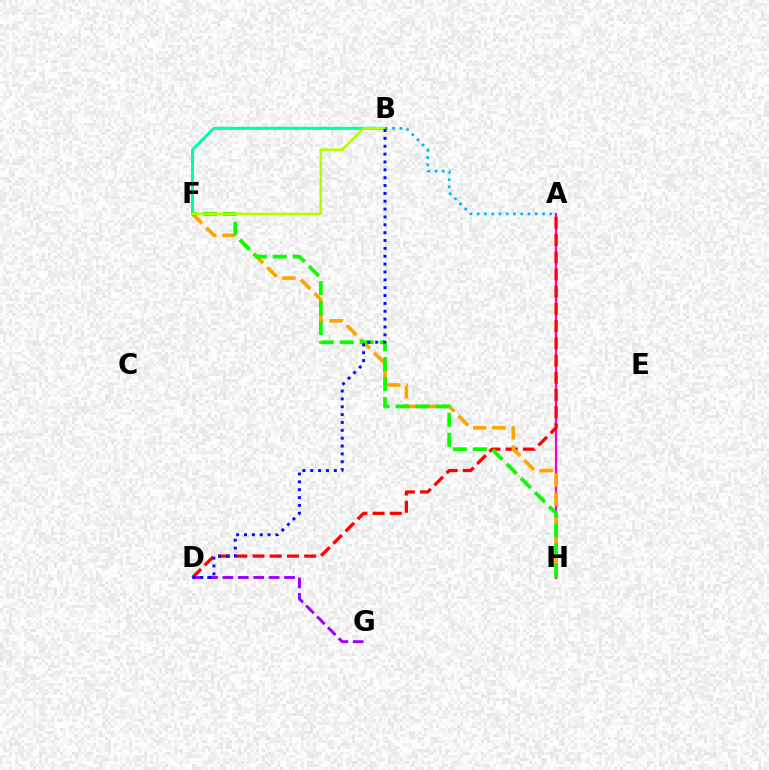{('A', 'H'): [{'color': '#ff00bd', 'line_style': 'solid', 'thickness': 1.61}], ('B', 'F'): [{'color': '#00ff9d', 'line_style': 'solid', 'thickness': 2.2}, {'color': '#b3ff00', 'line_style': 'solid', 'thickness': 1.82}], ('A', 'D'): [{'color': '#ff0000', 'line_style': 'dashed', 'thickness': 2.34}], ('F', 'H'): [{'color': '#ffa500', 'line_style': 'dashed', 'thickness': 2.63}, {'color': '#08ff00', 'line_style': 'dashed', 'thickness': 2.72}], ('D', 'G'): [{'color': '#9b00ff', 'line_style': 'dashed', 'thickness': 2.09}], ('A', 'B'): [{'color': '#00b5ff', 'line_style': 'dotted', 'thickness': 1.97}], ('B', 'D'): [{'color': '#0010ff', 'line_style': 'dotted', 'thickness': 2.14}]}